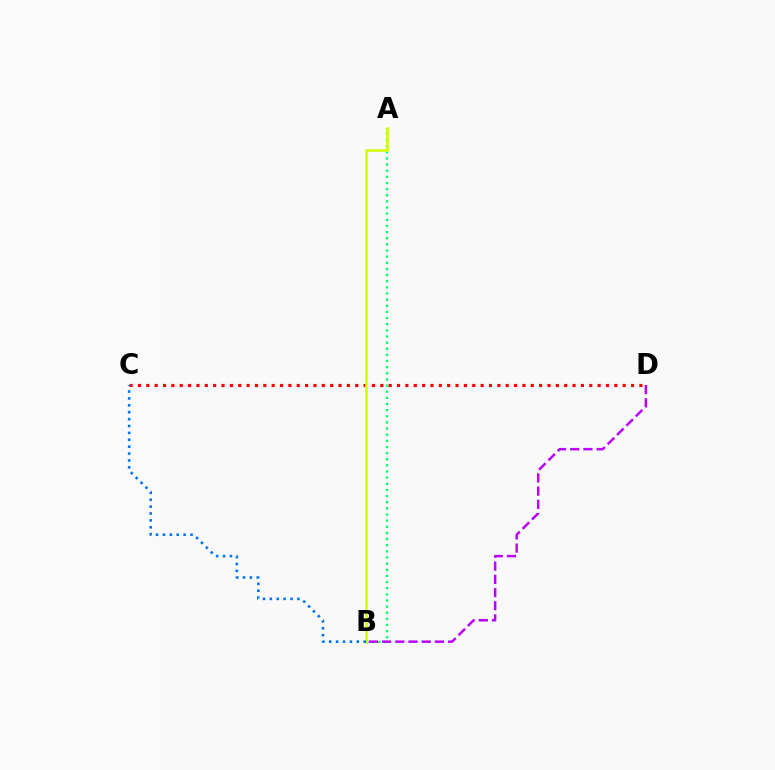{('A', 'B'): [{'color': '#00ff5c', 'line_style': 'dotted', 'thickness': 1.67}, {'color': '#d1ff00', 'line_style': 'solid', 'thickness': 1.83}], ('C', 'D'): [{'color': '#ff0000', 'line_style': 'dotted', 'thickness': 2.27}], ('B', 'D'): [{'color': '#b900ff', 'line_style': 'dashed', 'thickness': 1.79}], ('B', 'C'): [{'color': '#0074ff', 'line_style': 'dotted', 'thickness': 1.87}]}